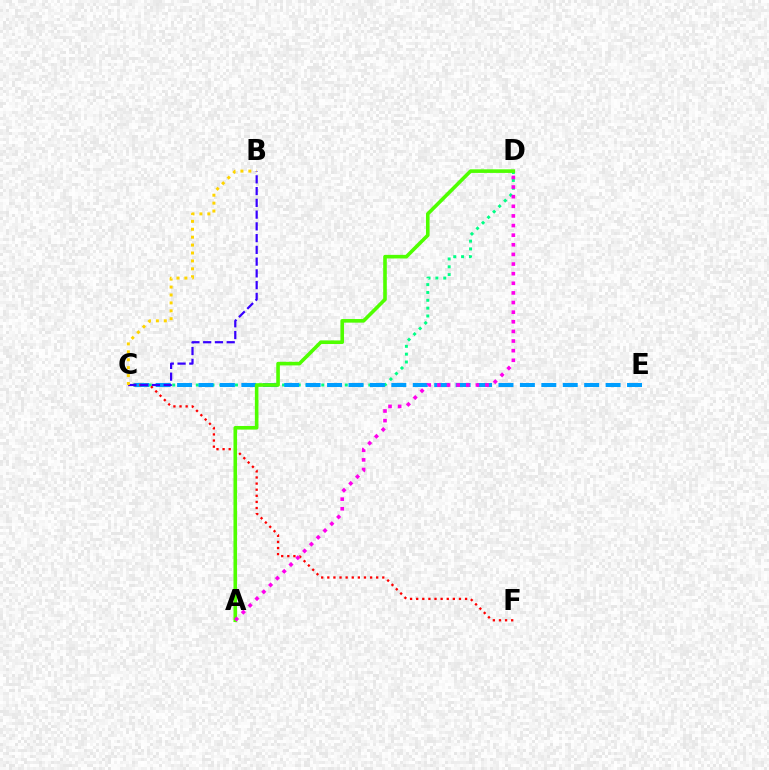{('C', 'D'): [{'color': '#00ff86', 'line_style': 'dotted', 'thickness': 2.13}], ('C', 'E'): [{'color': '#009eff', 'line_style': 'dashed', 'thickness': 2.91}], ('C', 'F'): [{'color': '#ff0000', 'line_style': 'dotted', 'thickness': 1.66}], ('A', 'D'): [{'color': '#4fff00', 'line_style': 'solid', 'thickness': 2.6}, {'color': '#ff00ed', 'line_style': 'dotted', 'thickness': 2.61}], ('B', 'C'): [{'color': '#3700ff', 'line_style': 'dashed', 'thickness': 1.6}, {'color': '#ffd500', 'line_style': 'dotted', 'thickness': 2.15}]}